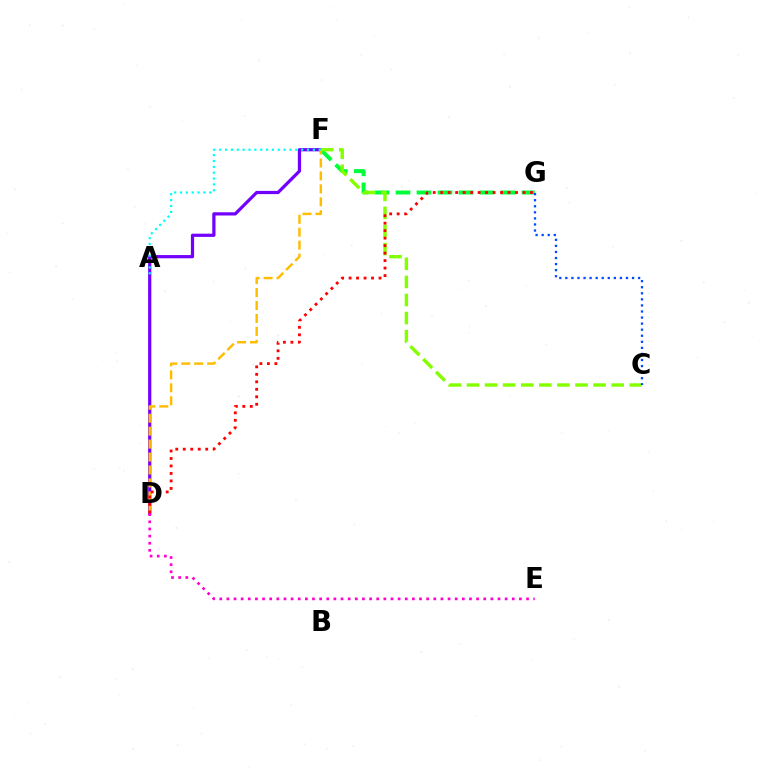{('F', 'G'): [{'color': '#00ff39', 'line_style': 'dashed', 'thickness': 2.85}], ('D', 'F'): [{'color': '#7200ff', 'line_style': 'solid', 'thickness': 2.32}, {'color': '#ffbd00', 'line_style': 'dashed', 'thickness': 1.76}], ('A', 'F'): [{'color': '#00fff6', 'line_style': 'dotted', 'thickness': 1.59}], ('C', 'F'): [{'color': '#84ff00', 'line_style': 'dashed', 'thickness': 2.46}], ('D', 'G'): [{'color': '#ff0000', 'line_style': 'dotted', 'thickness': 2.03}], ('C', 'G'): [{'color': '#004bff', 'line_style': 'dotted', 'thickness': 1.65}], ('D', 'E'): [{'color': '#ff00cf', 'line_style': 'dotted', 'thickness': 1.94}]}